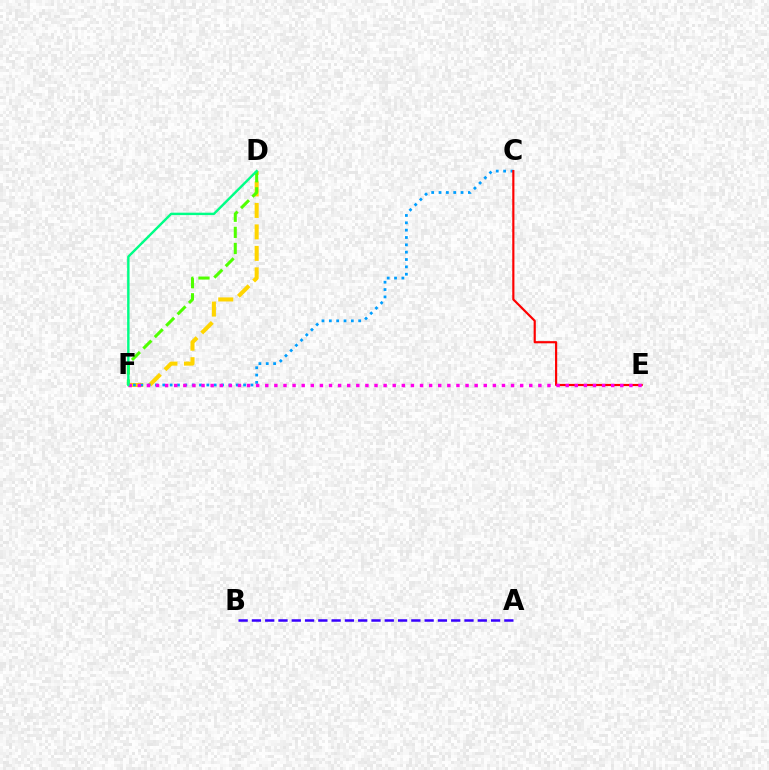{('D', 'F'): [{'color': '#ffd500', 'line_style': 'dashed', 'thickness': 2.92}, {'color': '#4fff00', 'line_style': 'dashed', 'thickness': 2.19}, {'color': '#00ff86', 'line_style': 'solid', 'thickness': 1.74}], ('C', 'F'): [{'color': '#009eff', 'line_style': 'dotted', 'thickness': 2.0}], ('C', 'E'): [{'color': '#ff0000', 'line_style': 'solid', 'thickness': 1.56}], ('A', 'B'): [{'color': '#3700ff', 'line_style': 'dashed', 'thickness': 1.8}], ('E', 'F'): [{'color': '#ff00ed', 'line_style': 'dotted', 'thickness': 2.47}]}